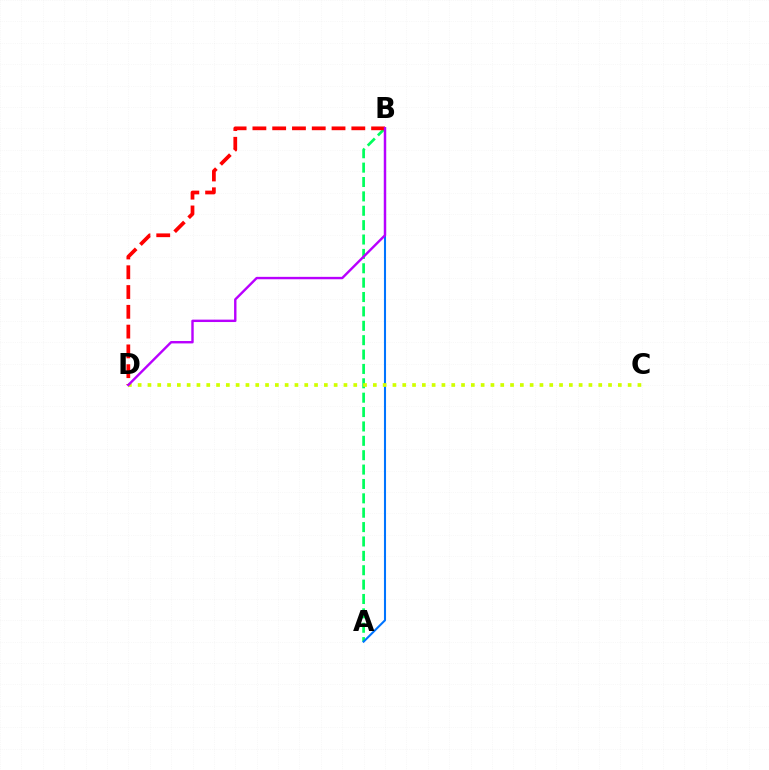{('A', 'B'): [{'color': '#00ff5c', 'line_style': 'dashed', 'thickness': 1.95}, {'color': '#0074ff', 'line_style': 'solid', 'thickness': 1.5}], ('C', 'D'): [{'color': '#d1ff00', 'line_style': 'dotted', 'thickness': 2.66}], ('B', 'D'): [{'color': '#ff0000', 'line_style': 'dashed', 'thickness': 2.69}, {'color': '#b900ff', 'line_style': 'solid', 'thickness': 1.73}]}